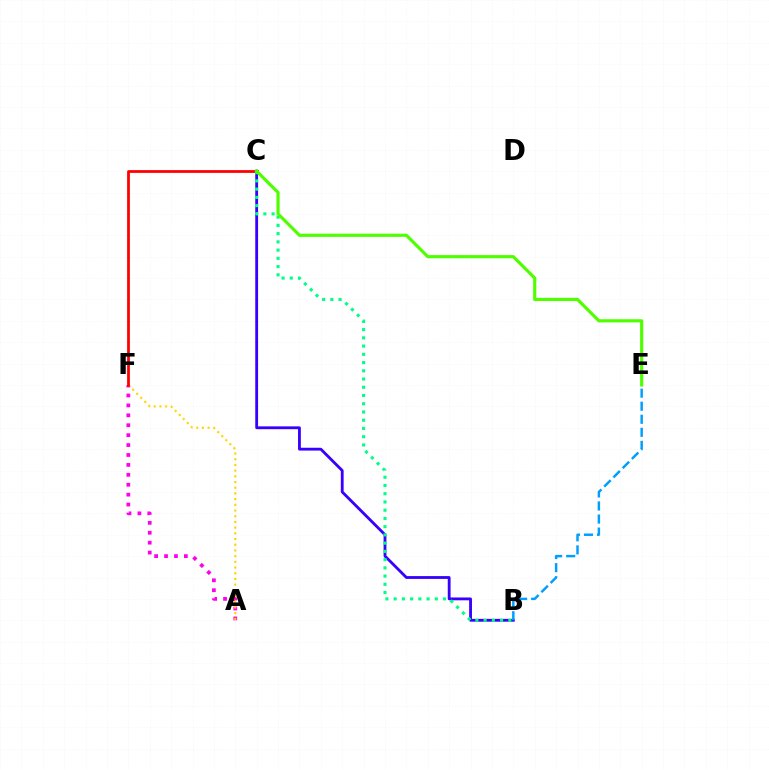{('A', 'F'): [{'color': '#ff00ed', 'line_style': 'dotted', 'thickness': 2.69}, {'color': '#ffd500', 'line_style': 'dotted', 'thickness': 1.55}], ('B', 'C'): [{'color': '#3700ff', 'line_style': 'solid', 'thickness': 2.03}, {'color': '#00ff86', 'line_style': 'dotted', 'thickness': 2.24}], ('B', 'E'): [{'color': '#009eff', 'line_style': 'dashed', 'thickness': 1.77}], ('C', 'F'): [{'color': '#ff0000', 'line_style': 'solid', 'thickness': 2.0}], ('C', 'E'): [{'color': '#4fff00', 'line_style': 'solid', 'thickness': 2.28}]}